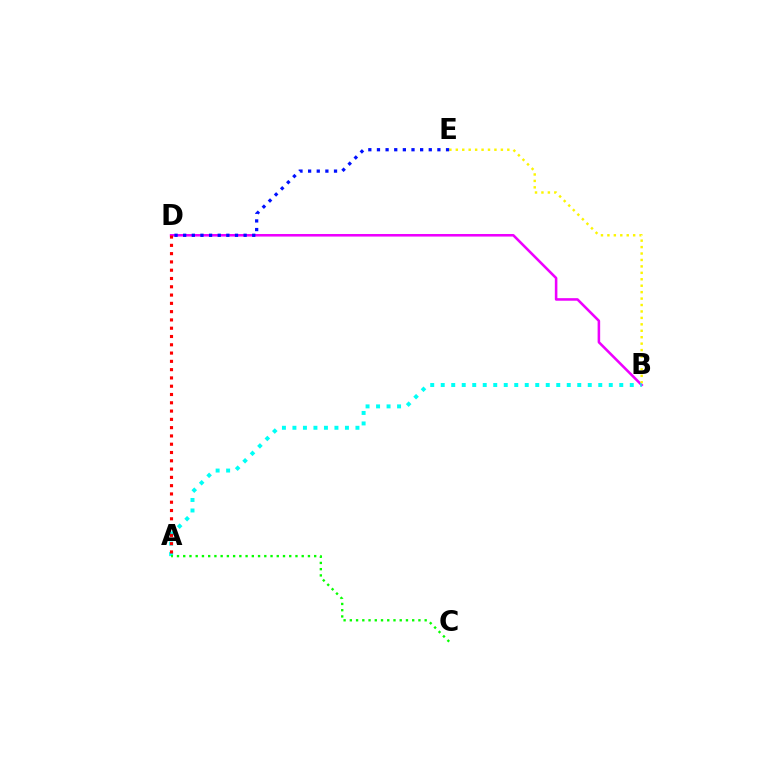{('B', 'D'): [{'color': '#ee00ff', 'line_style': 'solid', 'thickness': 1.84}], ('B', 'E'): [{'color': '#fcf500', 'line_style': 'dotted', 'thickness': 1.75}], ('A', 'B'): [{'color': '#00fff6', 'line_style': 'dotted', 'thickness': 2.85}], ('A', 'D'): [{'color': '#ff0000', 'line_style': 'dotted', 'thickness': 2.25}], ('A', 'C'): [{'color': '#08ff00', 'line_style': 'dotted', 'thickness': 1.69}], ('D', 'E'): [{'color': '#0010ff', 'line_style': 'dotted', 'thickness': 2.35}]}